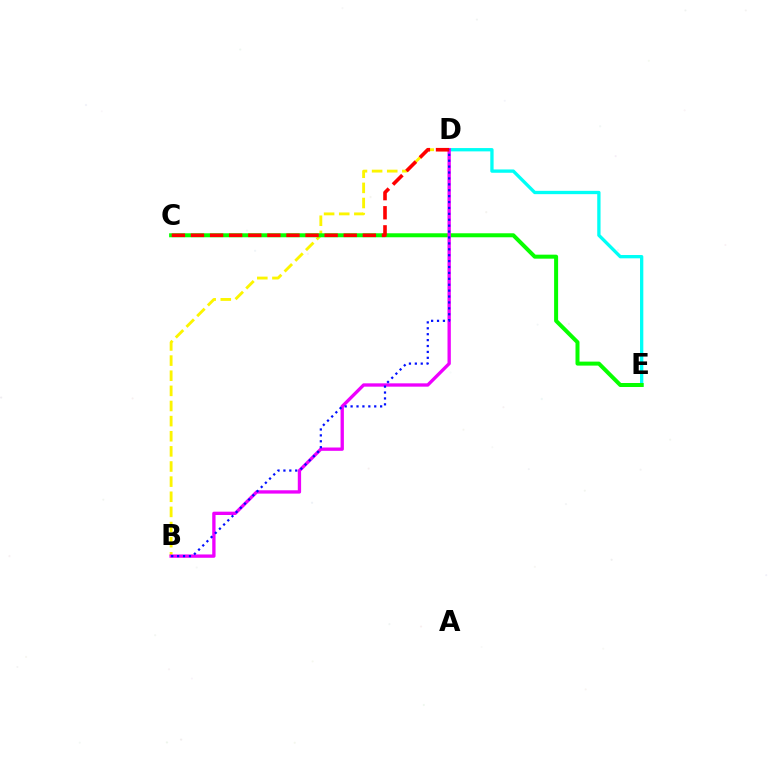{('B', 'D'): [{'color': '#fcf500', 'line_style': 'dashed', 'thickness': 2.06}, {'color': '#ee00ff', 'line_style': 'solid', 'thickness': 2.39}, {'color': '#0010ff', 'line_style': 'dotted', 'thickness': 1.6}], ('D', 'E'): [{'color': '#00fff6', 'line_style': 'solid', 'thickness': 2.39}], ('C', 'E'): [{'color': '#08ff00', 'line_style': 'solid', 'thickness': 2.88}], ('C', 'D'): [{'color': '#ff0000', 'line_style': 'dashed', 'thickness': 2.59}]}